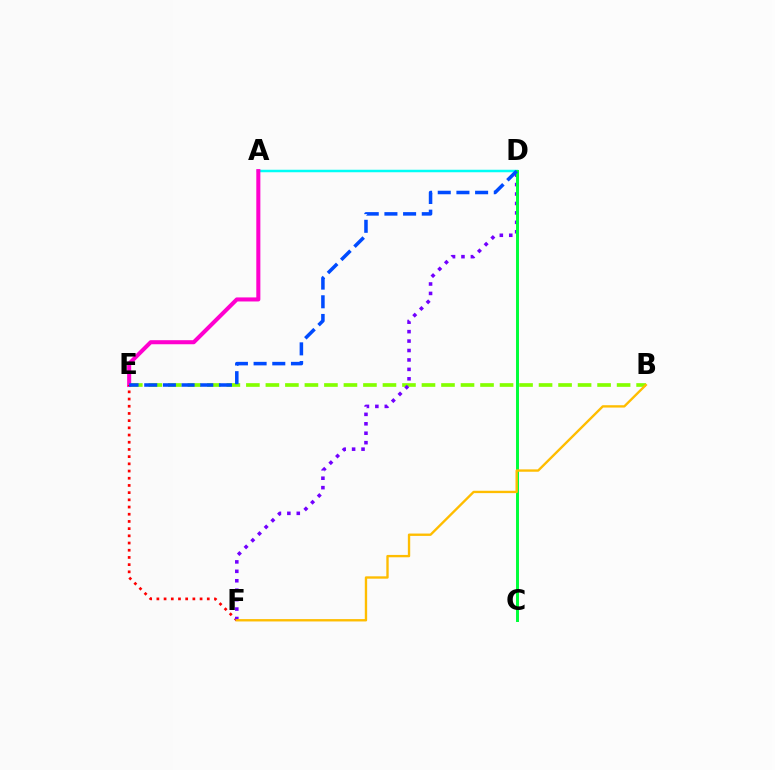{('B', 'E'): [{'color': '#84ff00', 'line_style': 'dashed', 'thickness': 2.65}], ('A', 'D'): [{'color': '#00fff6', 'line_style': 'solid', 'thickness': 1.8}], ('A', 'E'): [{'color': '#ff00cf', 'line_style': 'solid', 'thickness': 2.92}], ('E', 'F'): [{'color': '#ff0000', 'line_style': 'dotted', 'thickness': 1.96}], ('D', 'F'): [{'color': '#7200ff', 'line_style': 'dotted', 'thickness': 2.56}], ('C', 'D'): [{'color': '#00ff39', 'line_style': 'solid', 'thickness': 2.13}], ('B', 'F'): [{'color': '#ffbd00', 'line_style': 'solid', 'thickness': 1.7}], ('D', 'E'): [{'color': '#004bff', 'line_style': 'dashed', 'thickness': 2.54}]}